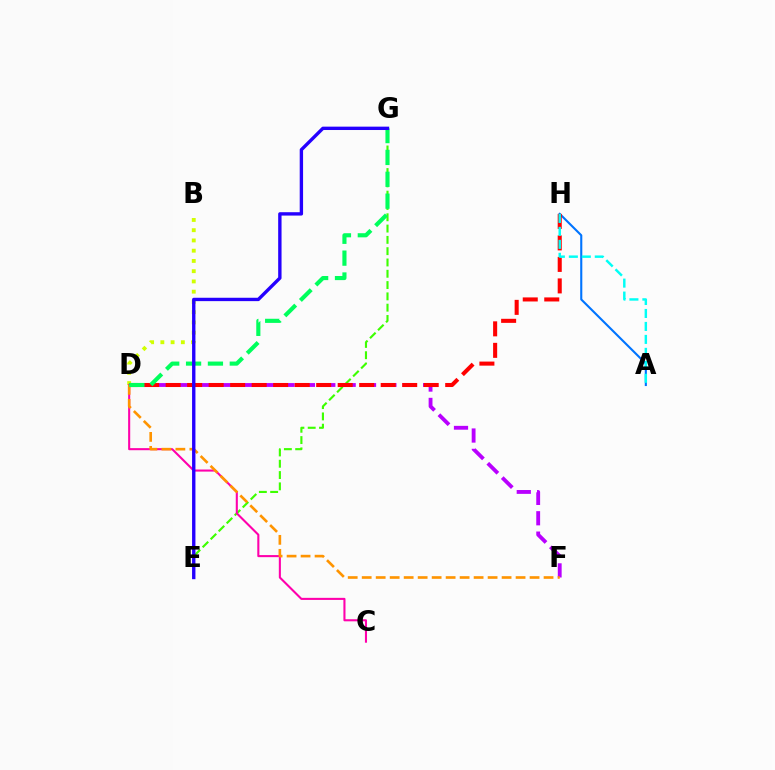{('D', 'F'): [{'color': '#b900ff', 'line_style': 'dashed', 'thickness': 2.77}, {'color': '#ff9400', 'line_style': 'dashed', 'thickness': 1.9}], ('A', 'H'): [{'color': '#0074ff', 'line_style': 'solid', 'thickness': 1.52}, {'color': '#00fff6', 'line_style': 'dashed', 'thickness': 1.76}], ('B', 'D'): [{'color': '#d1ff00', 'line_style': 'dotted', 'thickness': 2.78}], ('E', 'G'): [{'color': '#3dff00', 'line_style': 'dashed', 'thickness': 1.54}, {'color': '#2500ff', 'line_style': 'solid', 'thickness': 2.42}], ('D', 'H'): [{'color': '#ff0000', 'line_style': 'dashed', 'thickness': 2.92}], ('C', 'D'): [{'color': '#ff00ac', 'line_style': 'solid', 'thickness': 1.5}], ('D', 'G'): [{'color': '#00ff5c', 'line_style': 'dashed', 'thickness': 2.97}]}